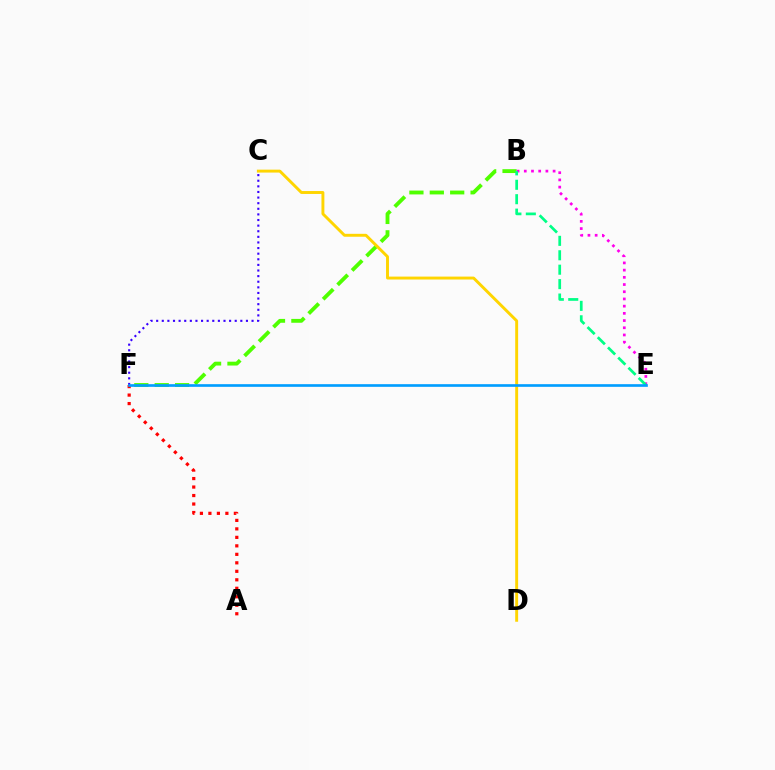{('B', 'F'): [{'color': '#4fff00', 'line_style': 'dashed', 'thickness': 2.77}], ('A', 'F'): [{'color': '#ff0000', 'line_style': 'dotted', 'thickness': 2.31}], ('B', 'E'): [{'color': '#ff00ed', 'line_style': 'dotted', 'thickness': 1.96}, {'color': '#00ff86', 'line_style': 'dashed', 'thickness': 1.96}], ('C', 'D'): [{'color': '#ffd500', 'line_style': 'solid', 'thickness': 2.1}], ('C', 'F'): [{'color': '#3700ff', 'line_style': 'dotted', 'thickness': 1.52}], ('E', 'F'): [{'color': '#009eff', 'line_style': 'solid', 'thickness': 1.91}]}